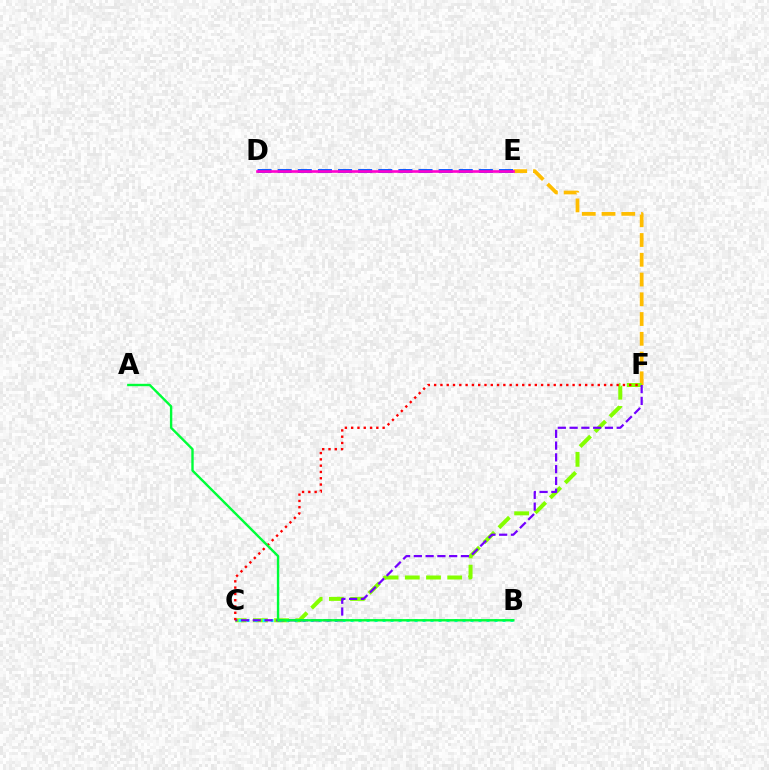{('D', 'E'): [{'color': '#004bff', 'line_style': 'dashed', 'thickness': 2.73}, {'color': '#ff00cf', 'line_style': 'solid', 'thickness': 1.89}], ('E', 'F'): [{'color': '#ffbd00', 'line_style': 'dashed', 'thickness': 2.68}], ('C', 'F'): [{'color': '#84ff00', 'line_style': 'dashed', 'thickness': 2.88}, {'color': '#7200ff', 'line_style': 'dashed', 'thickness': 1.6}, {'color': '#ff0000', 'line_style': 'dotted', 'thickness': 1.71}], ('B', 'C'): [{'color': '#00fff6', 'line_style': 'dotted', 'thickness': 2.17}], ('A', 'B'): [{'color': '#00ff39', 'line_style': 'solid', 'thickness': 1.72}]}